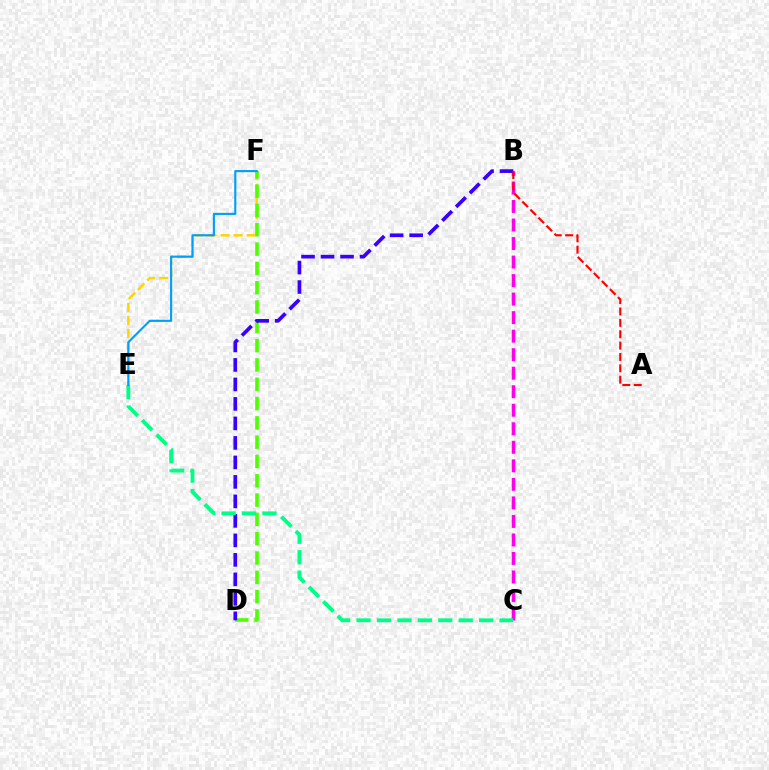{('B', 'C'): [{'color': '#ff00ed', 'line_style': 'dashed', 'thickness': 2.52}], ('E', 'F'): [{'color': '#ffd500', 'line_style': 'dashed', 'thickness': 1.77}, {'color': '#009eff', 'line_style': 'solid', 'thickness': 1.53}], ('D', 'F'): [{'color': '#4fff00', 'line_style': 'dashed', 'thickness': 2.62}], ('B', 'D'): [{'color': '#3700ff', 'line_style': 'dashed', 'thickness': 2.65}], ('A', 'B'): [{'color': '#ff0000', 'line_style': 'dashed', 'thickness': 1.54}], ('C', 'E'): [{'color': '#00ff86', 'line_style': 'dashed', 'thickness': 2.78}]}